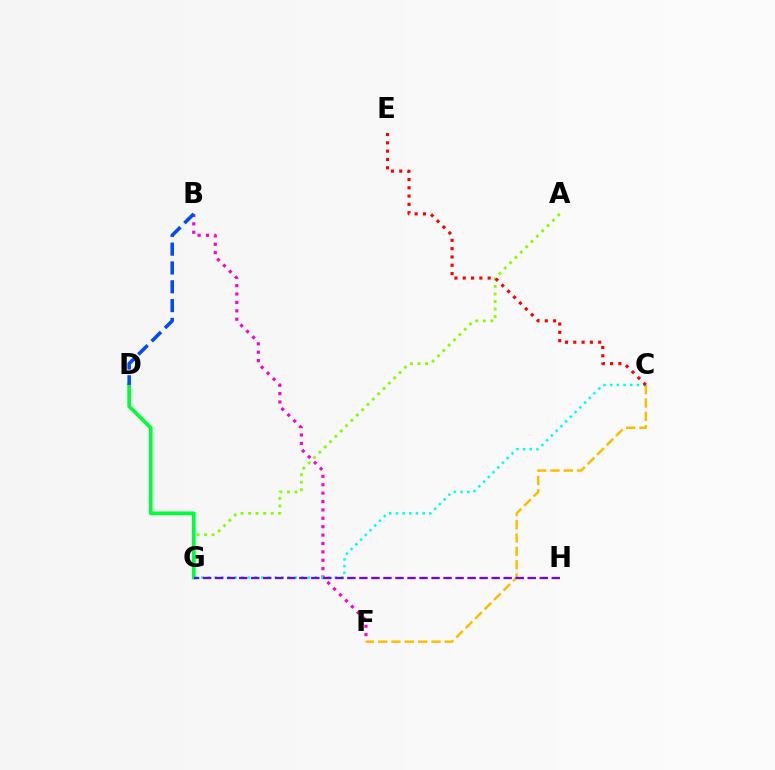{('A', 'G'): [{'color': '#84ff00', 'line_style': 'dotted', 'thickness': 2.05}], ('B', 'F'): [{'color': '#ff00cf', 'line_style': 'dotted', 'thickness': 2.28}], ('D', 'G'): [{'color': '#00ff39', 'line_style': 'solid', 'thickness': 2.7}], ('C', 'F'): [{'color': '#ffbd00', 'line_style': 'dashed', 'thickness': 1.81}], ('B', 'D'): [{'color': '#004bff', 'line_style': 'dashed', 'thickness': 2.56}], ('C', 'G'): [{'color': '#00fff6', 'line_style': 'dotted', 'thickness': 1.81}], ('C', 'E'): [{'color': '#ff0000', 'line_style': 'dotted', 'thickness': 2.26}], ('G', 'H'): [{'color': '#7200ff', 'line_style': 'dashed', 'thickness': 1.63}]}